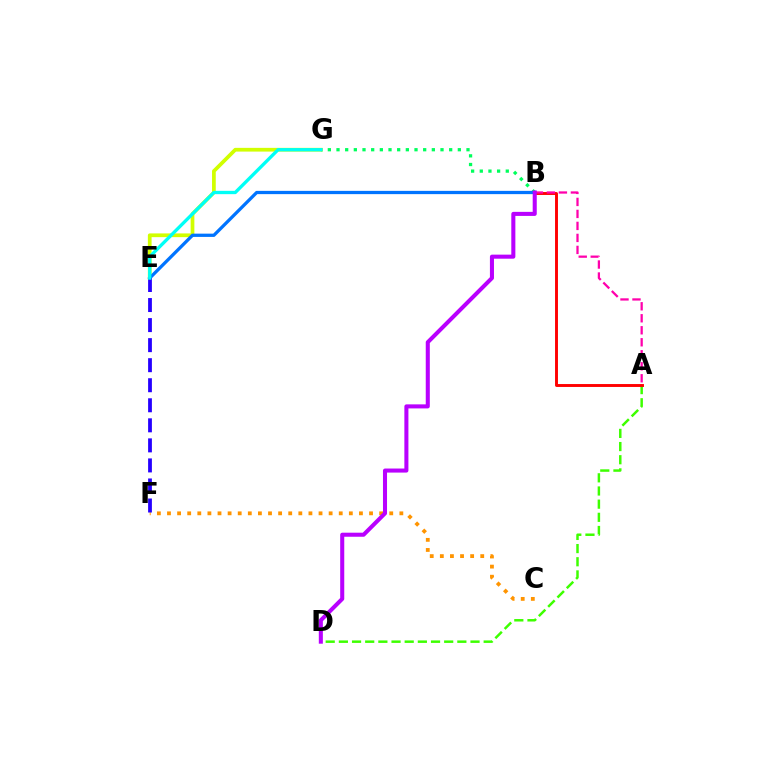{('A', 'D'): [{'color': '#3dff00', 'line_style': 'dashed', 'thickness': 1.79}], ('E', 'G'): [{'color': '#d1ff00', 'line_style': 'solid', 'thickness': 2.69}, {'color': '#00fff6', 'line_style': 'solid', 'thickness': 2.39}], ('B', 'G'): [{'color': '#00ff5c', 'line_style': 'dotted', 'thickness': 2.35}], ('B', 'E'): [{'color': '#0074ff', 'line_style': 'solid', 'thickness': 2.35}], ('C', 'F'): [{'color': '#ff9400', 'line_style': 'dotted', 'thickness': 2.74}], ('E', 'F'): [{'color': '#2500ff', 'line_style': 'dashed', 'thickness': 2.72}], ('A', 'B'): [{'color': '#ff0000', 'line_style': 'solid', 'thickness': 2.1}, {'color': '#ff00ac', 'line_style': 'dashed', 'thickness': 1.63}], ('B', 'D'): [{'color': '#b900ff', 'line_style': 'solid', 'thickness': 2.92}]}